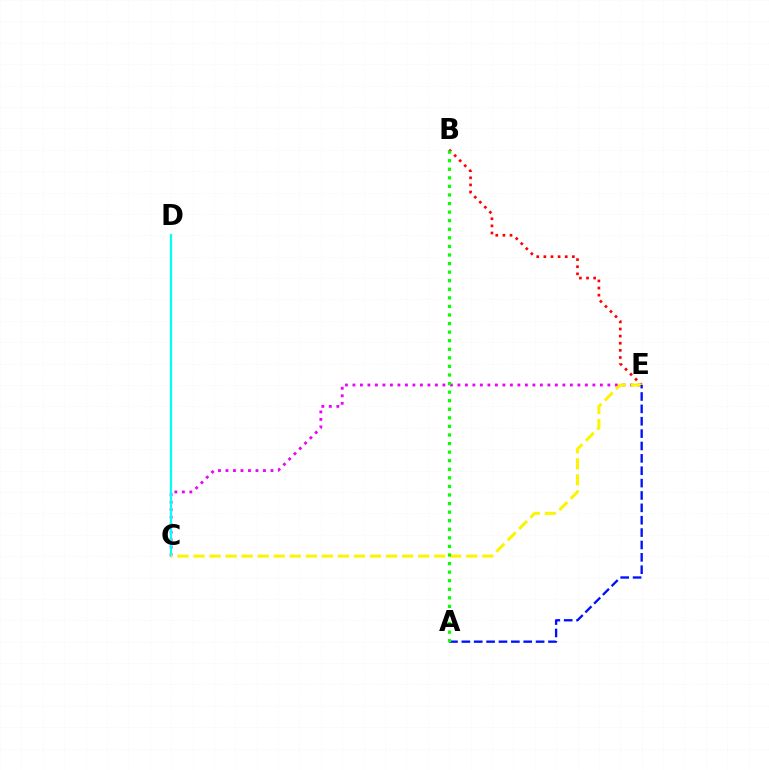{('C', 'E'): [{'color': '#ee00ff', 'line_style': 'dotted', 'thickness': 2.04}, {'color': '#fcf500', 'line_style': 'dashed', 'thickness': 2.18}], ('B', 'E'): [{'color': '#ff0000', 'line_style': 'dotted', 'thickness': 1.93}], ('C', 'D'): [{'color': '#00fff6', 'line_style': 'solid', 'thickness': 1.6}], ('A', 'E'): [{'color': '#0010ff', 'line_style': 'dashed', 'thickness': 1.68}], ('A', 'B'): [{'color': '#08ff00', 'line_style': 'dotted', 'thickness': 2.33}]}